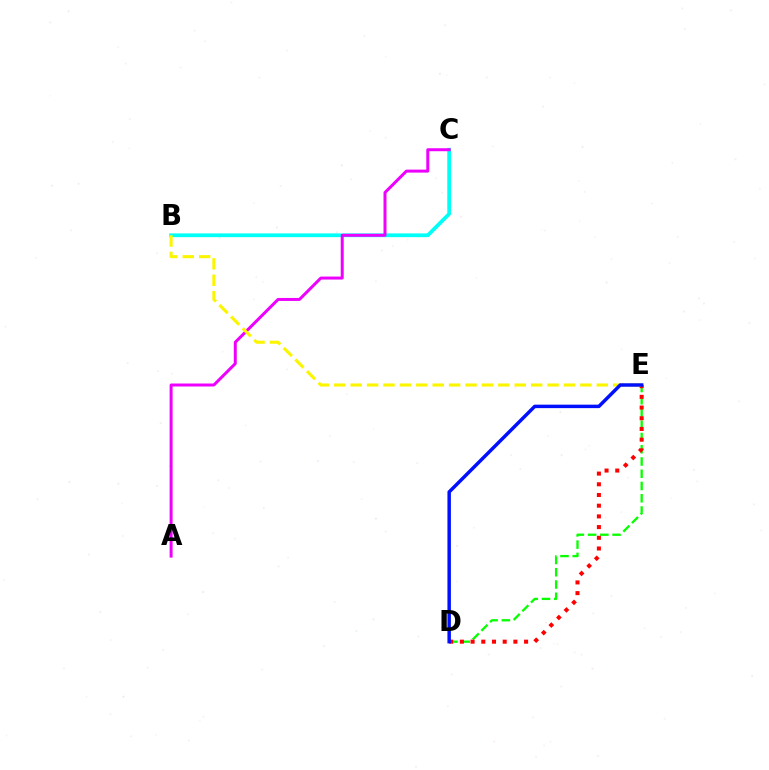{('B', 'C'): [{'color': '#00fff6', 'line_style': 'solid', 'thickness': 2.71}], ('A', 'C'): [{'color': '#ee00ff', 'line_style': 'solid', 'thickness': 2.15}], ('D', 'E'): [{'color': '#08ff00', 'line_style': 'dashed', 'thickness': 1.66}, {'color': '#ff0000', 'line_style': 'dotted', 'thickness': 2.91}, {'color': '#0010ff', 'line_style': 'solid', 'thickness': 2.5}], ('B', 'E'): [{'color': '#fcf500', 'line_style': 'dashed', 'thickness': 2.23}]}